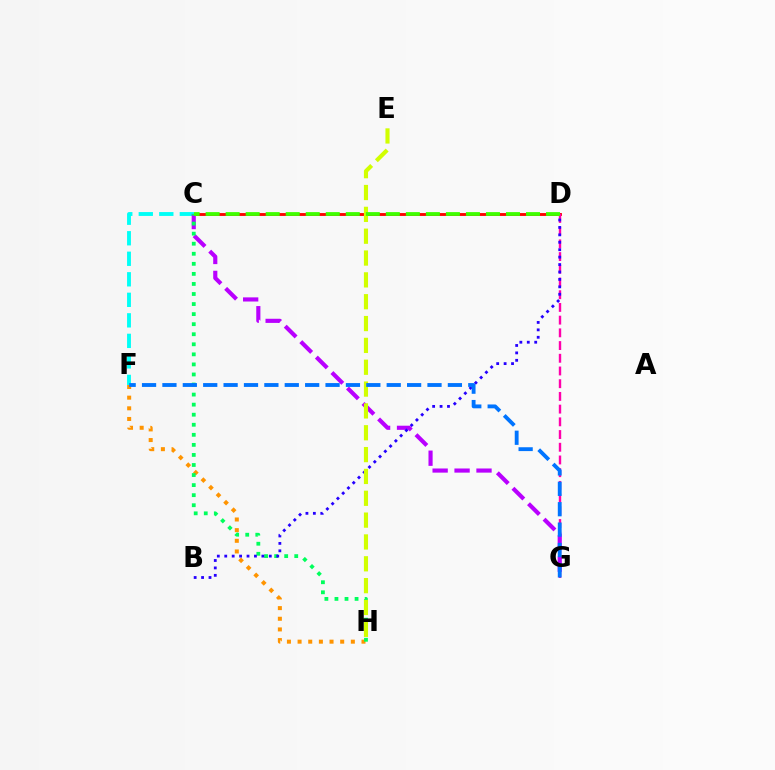{('C', 'D'): [{'color': '#ff0000', 'line_style': 'solid', 'thickness': 2.06}, {'color': '#3dff00', 'line_style': 'dashed', 'thickness': 2.72}], ('C', 'F'): [{'color': '#00fff6', 'line_style': 'dashed', 'thickness': 2.79}], ('D', 'G'): [{'color': '#ff00ac', 'line_style': 'dashed', 'thickness': 1.73}], ('F', 'H'): [{'color': '#ff9400', 'line_style': 'dotted', 'thickness': 2.89}], ('C', 'G'): [{'color': '#b900ff', 'line_style': 'dashed', 'thickness': 2.98}], ('C', 'H'): [{'color': '#00ff5c', 'line_style': 'dotted', 'thickness': 2.73}], ('B', 'D'): [{'color': '#2500ff', 'line_style': 'dotted', 'thickness': 2.02}], ('E', 'H'): [{'color': '#d1ff00', 'line_style': 'dashed', 'thickness': 2.97}], ('F', 'G'): [{'color': '#0074ff', 'line_style': 'dashed', 'thickness': 2.77}]}